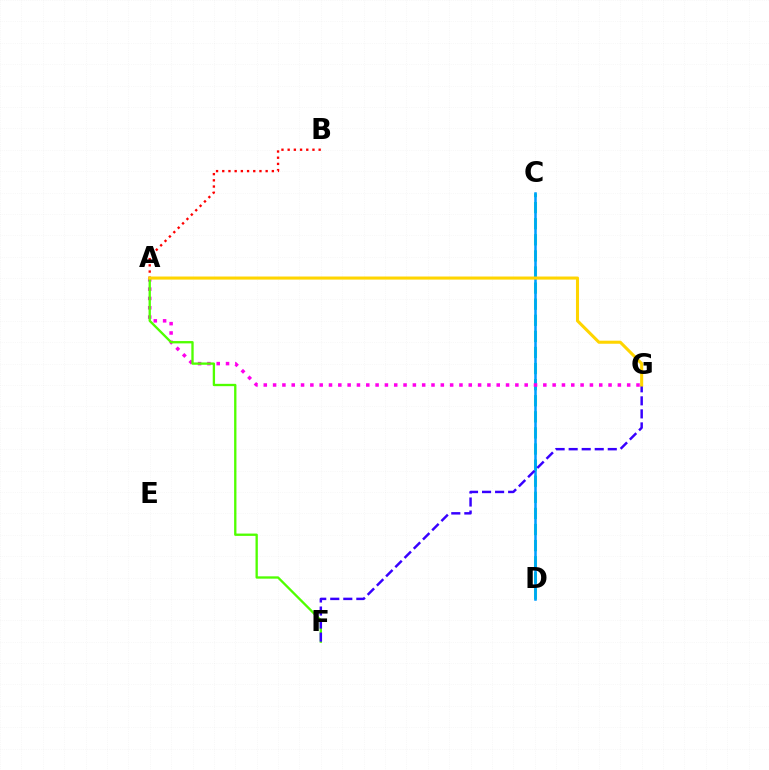{('C', 'D'): [{'color': '#00ff86', 'line_style': 'dashed', 'thickness': 2.19}, {'color': '#009eff', 'line_style': 'solid', 'thickness': 1.83}], ('A', 'G'): [{'color': '#ff00ed', 'line_style': 'dotted', 'thickness': 2.53}, {'color': '#ffd500', 'line_style': 'solid', 'thickness': 2.21}], ('A', 'F'): [{'color': '#4fff00', 'line_style': 'solid', 'thickness': 1.67}], ('F', 'G'): [{'color': '#3700ff', 'line_style': 'dashed', 'thickness': 1.77}], ('A', 'B'): [{'color': '#ff0000', 'line_style': 'dotted', 'thickness': 1.68}]}